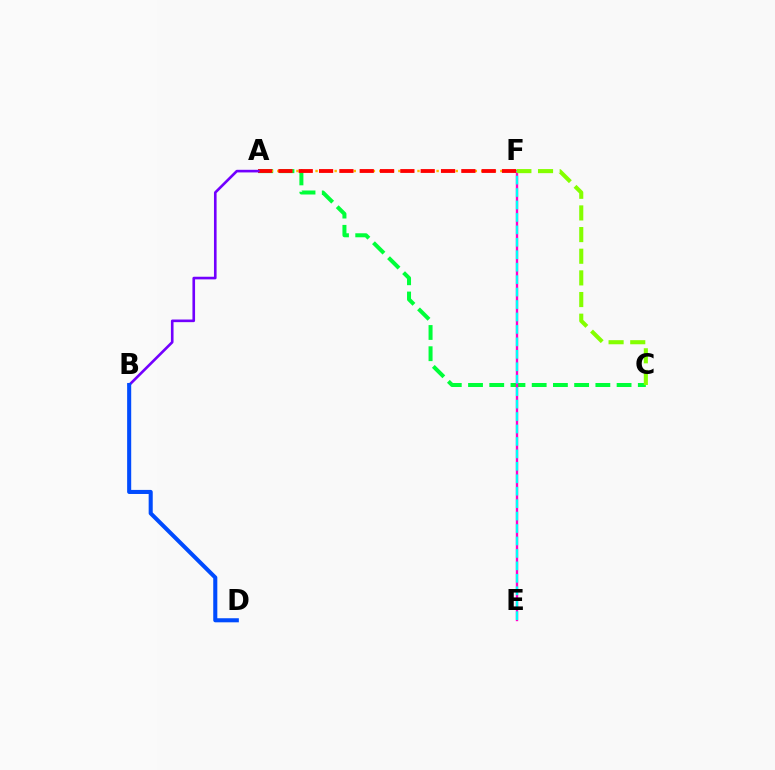{('A', 'C'): [{'color': '#00ff39', 'line_style': 'dashed', 'thickness': 2.88}], ('E', 'F'): [{'color': '#ff00cf', 'line_style': 'solid', 'thickness': 1.7}, {'color': '#00fff6', 'line_style': 'dashed', 'thickness': 1.69}], ('A', 'F'): [{'color': '#ffbd00', 'line_style': 'dotted', 'thickness': 1.73}, {'color': '#ff0000', 'line_style': 'dashed', 'thickness': 2.76}], ('A', 'B'): [{'color': '#7200ff', 'line_style': 'solid', 'thickness': 1.89}], ('C', 'F'): [{'color': '#84ff00', 'line_style': 'dashed', 'thickness': 2.94}], ('B', 'D'): [{'color': '#004bff', 'line_style': 'solid', 'thickness': 2.93}]}